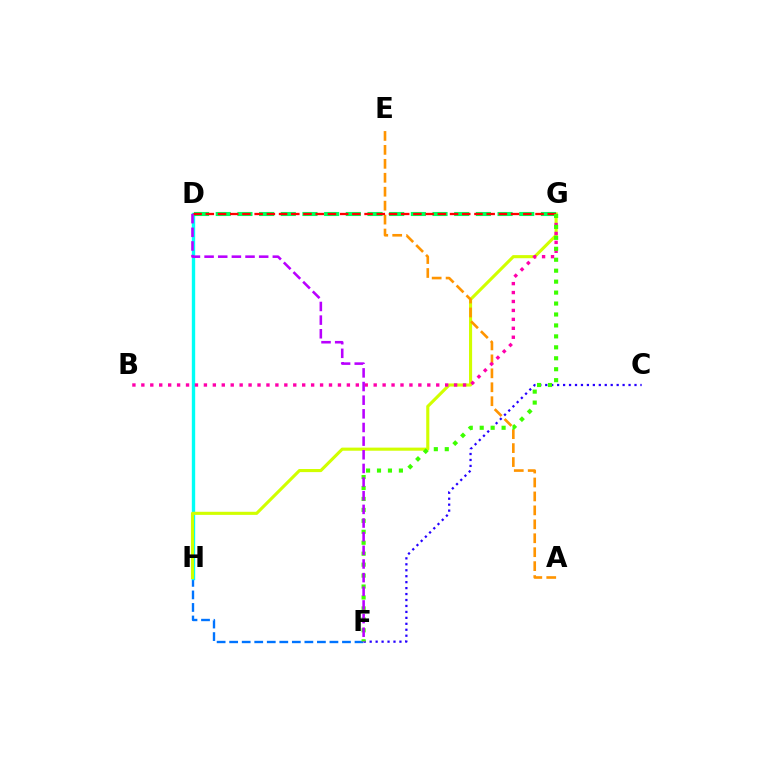{('C', 'F'): [{'color': '#2500ff', 'line_style': 'dotted', 'thickness': 1.62}], ('F', 'H'): [{'color': '#0074ff', 'line_style': 'dashed', 'thickness': 1.7}], ('D', 'H'): [{'color': '#00fff6', 'line_style': 'solid', 'thickness': 2.42}], ('G', 'H'): [{'color': '#d1ff00', 'line_style': 'solid', 'thickness': 2.24}], ('A', 'E'): [{'color': '#ff9400', 'line_style': 'dashed', 'thickness': 1.89}], ('D', 'G'): [{'color': '#00ff5c', 'line_style': 'dashed', 'thickness': 2.95}, {'color': '#ff0000', 'line_style': 'dashed', 'thickness': 1.66}], ('B', 'G'): [{'color': '#ff00ac', 'line_style': 'dotted', 'thickness': 2.43}], ('F', 'G'): [{'color': '#3dff00', 'line_style': 'dotted', 'thickness': 2.97}], ('D', 'F'): [{'color': '#b900ff', 'line_style': 'dashed', 'thickness': 1.85}]}